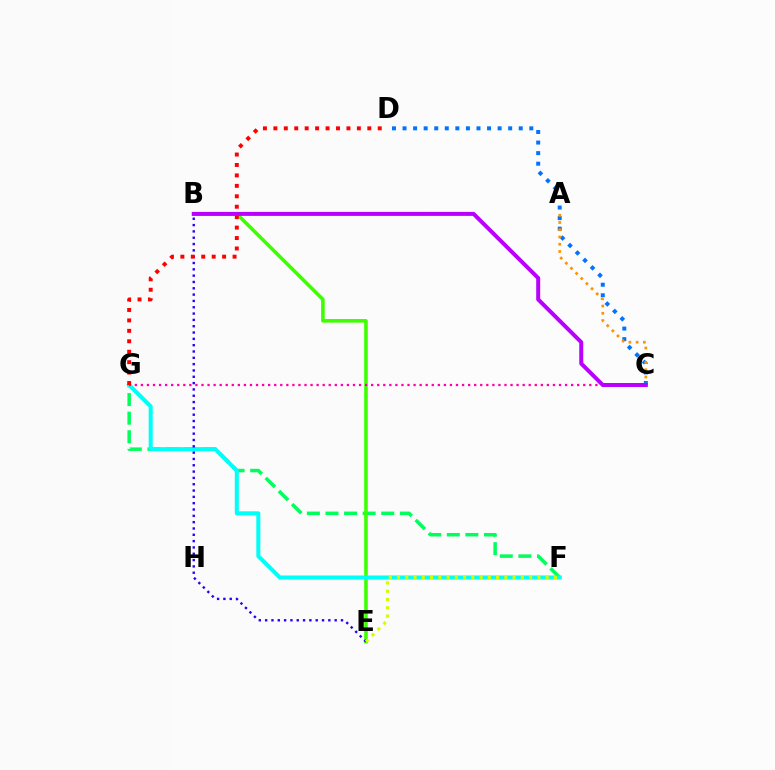{('F', 'G'): [{'color': '#00ff5c', 'line_style': 'dashed', 'thickness': 2.53}, {'color': '#00fff6', 'line_style': 'solid', 'thickness': 2.91}], ('B', 'E'): [{'color': '#3dff00', 'line_style': 'solid', 'thickness': 2.58}, {'color': '#2500ff', 'line_style': 'dotted', 'thickness': 1.72}], ('C', 'D'): [{'color': '#0074ff', 'line_style': 'dotted', 'thickness': 2.87}], ('C', 'G'): [{'color': '#ff00ac', 'line_style': 'dotted', 'thickness': 1.65}], ('D', 'G'): [{'color': '#ff0000', 'line_style': 'dotted', 'thickness': 2.84}], ('A', 'C'): [{'color': '#ff9400', 'line_style': 'dotted', 'thickness': 1.97}], ('B', 'C'): [{'color': '#b900ff', 'line_style': 'solid', 'thickness': 2.87}], ('E', 'F'): [{'color': '#d1ff00', 'line_style': 'dotted', 'thickness': 2.24}]}